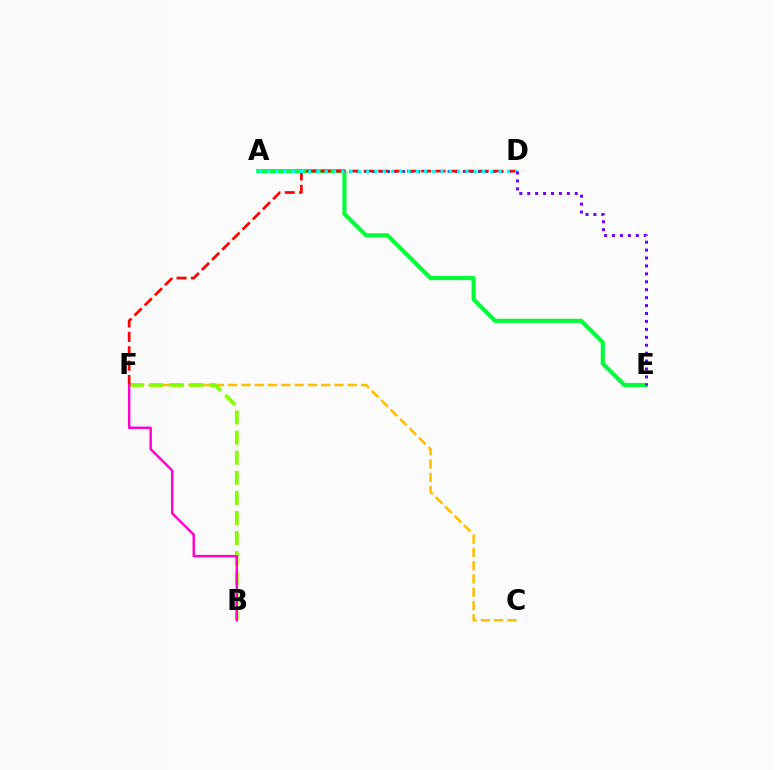{('A', 'D'): [{'color': '#004bff', 'line_style': 'dotted', 'thickness': 2.06}, {'color': '#00fff6', 'line_style': 'dotted', 'thickness': 2.25}], ('C', 'F'): [{'color': '#ffbd00', 'line_style': 'dashed', 'thickness': 1.8}], ('A', 'E'): [{'color': '#00ff39', 'line_style': 'solid', 'thickness': 2.97}], ('B', 'F'): [{'color': '#84ff00', 'line_style': 'dashed', 'thickness': 2.73}, {'color': '#ff00cf', 'line_style': 'solid', 'thickness': 1.75}], ('D', 'F'): [{'color': '#ff0000', 'line_style': 'dashed', 'thickness': 1.95}], ('D', 'E'): [{'color': '#7200ff', 'line_style': 'dotted', 'thickness': 2.15}]}